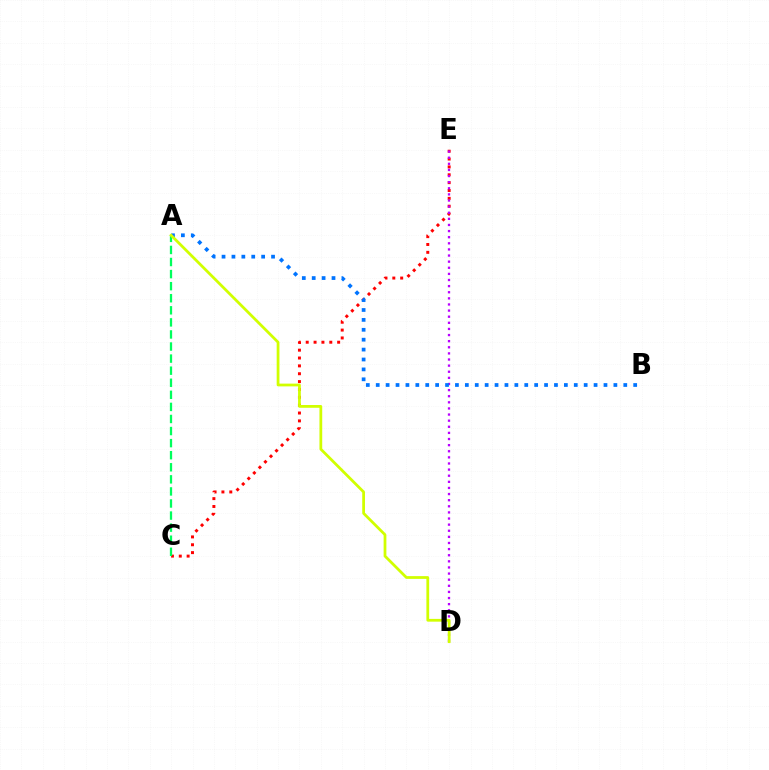{('C', 'E'): [{'color': '#ff0000', 'line_style': 'dotted', 'thickness': 2.13}], ('D', 'E'): [{'color': '#b900ff', 'line_style': 'dotted', 'thickness': 1.66}], ('A', 'B'): [{'color': '#0074ff', 'line_style': 'dotted', 'thickness': 2.69}], ('A', 'C'): [{'color': '#00ff5c', 'line_style': 'dashed', 'thickness': 1.64}], ('A', 'D'): [{'color': '#d1ff00', 'line_style': 'solid', 'thickness': 1.99}]}